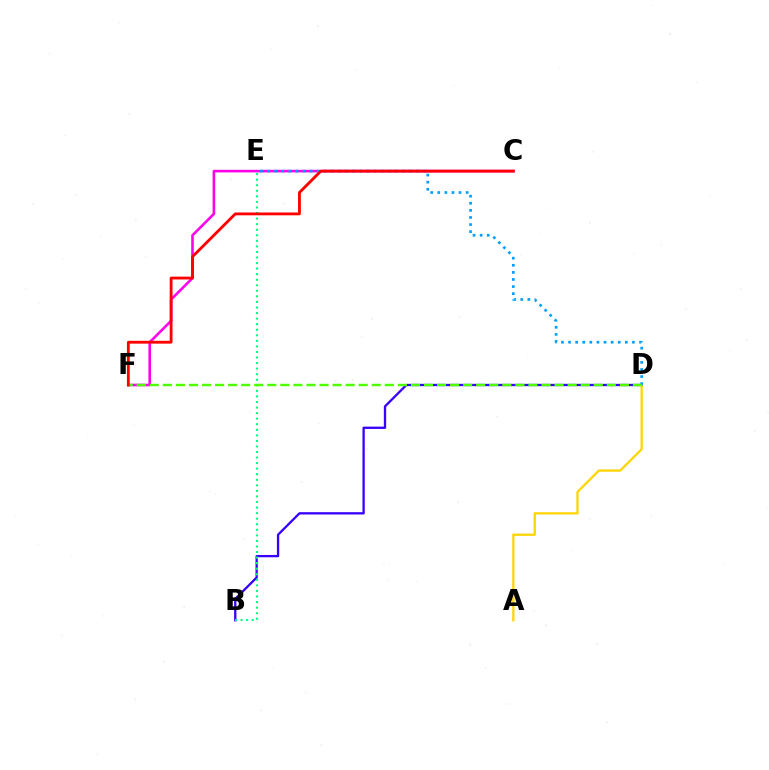{('C', 'F'): [{'color': '#ff00ed', 'line_style': 'solid', 'thickness': 1.88}, {'color': '#ff0000', 'line_style': 'solid', 'thickness': 2.03}], ('B', 'D'): [{'color': '#3700ff', 'line_style': 'solid', 'thickness': 1.66}], ('B', 'E'): [{'color': '#00ff86', 'line_style': 'dotted', 'thickness': 1.51}], ('A', 'D'): [{'color': '#ffd500', 'line_style': 'solid', 'thickness': 1.63}], ('D', 'E'): [{'color': '#009eff', 'line_style': 'dotted', 'thickness': 1.93}], ('D', 'F'): [{'color': '#4fff00', 'line_style': 'dashed', 'thickness': 1.77}]}